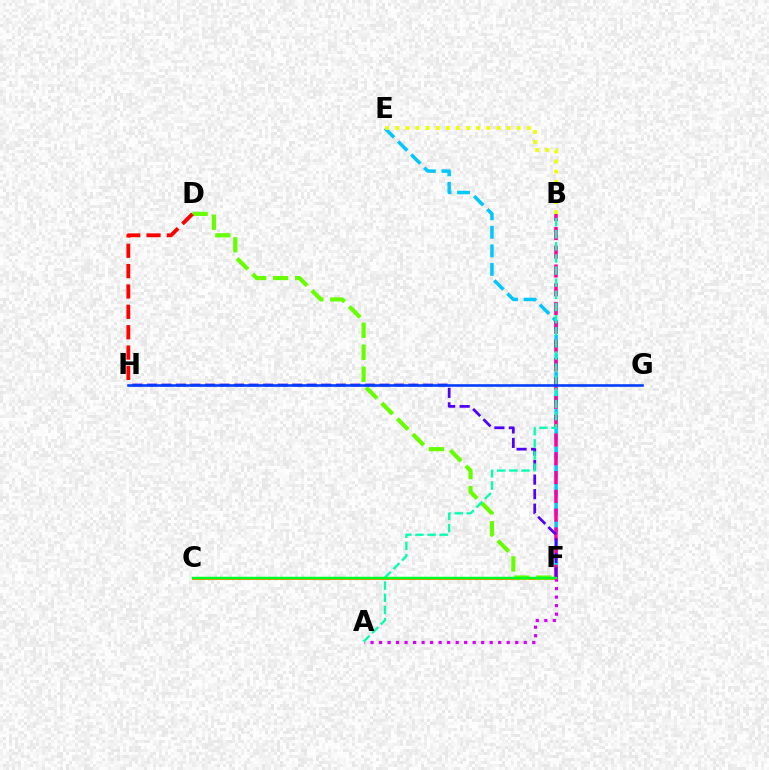{('E', 'F'): [{'color': '#00c7ff', 'line_style': 'dashed', 'thickness': 2.52}], ('B', 'E'): [{'color': '#eeff00', 'line_style': 'dotted', 'thickness': 2.75}], ('C', 'F'): [{'color': '#ff8800', 'line_style': 'solid', 'thickness': 2.2}, {'color': '#00ff27', 'line_style': 'solid', 'thickness': 1.74}], ('B', 'F'): [{'color': '#ff00a0', 'line_style': 'dashed', 'thickness': 2.55}], ('A', 'F'): [{'color': '#d600ff', 'line_style': 'dotted', 'thickness': 2.31}], ('D', 'F'): [{'color': '#66ff00', 'line_style': 'dashed', 'thickness': 2.99}], ('F', 'H'): [{'color': '#4f00ff', 'line_style': 'dashed', 'thickness': 1.97}], ('A', 'B'): [{'color': '#00ffaf', 'line_style': 'dashed', 'thickness': 1.65}], ('G', 'H'): [{'color': '#003fff', 'line_style': 'solid', 'thickness': 1.87}], ('D', 'H'): [{'color': '#ff0000', 'line_style': 'dashed', 'thickness': 2.77}]}